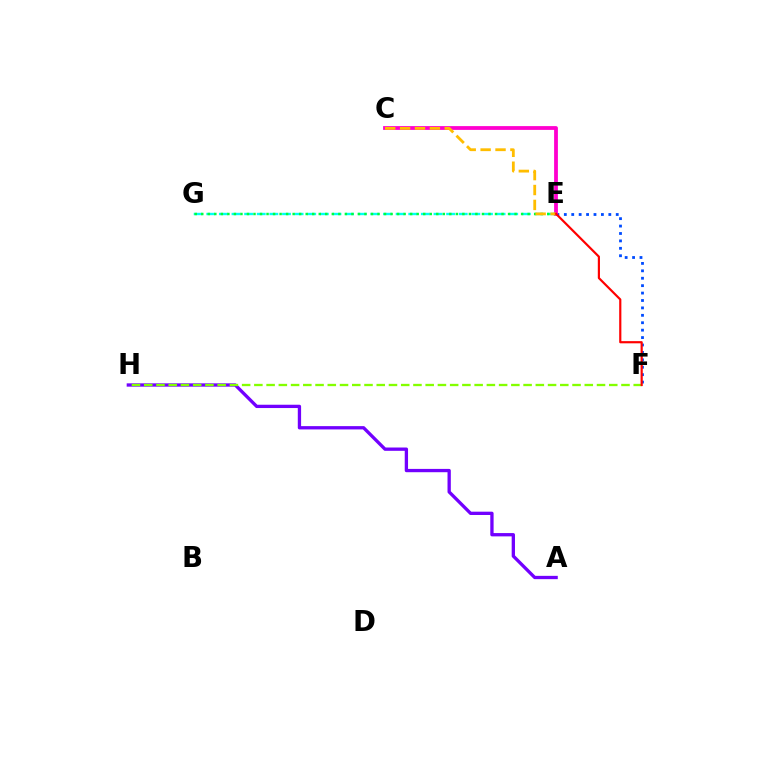{('E', 'G'): [{'color': '#00fff6', 'line_style': 'dashed', 'thickness': 1.71}, {'color': '#00ff39', 'line_style': 'dotted', 'thickness': 1.77}], ('E', 'F'): [{'color': '#004bff', 'line_style': 'dotted', 'thickness': 2.02}, {'color': '#ff0000', 'line_style': 'solid', 'thickness': 1.57}], ('A', 'H'): [{'color': '#7200ff', 'line_style': 'solid', 'thickness': 2.38}], ('C', 'E'): [{'color': '#ff00cf', 'line_style': 'solid', 'thickness': 2.73}, {'color': '#ffbd00', 'line_style': 'dashed', 'thickness': 2.02}], ('F', 'H'): [{'color': '#84ff00', 'line_style': 'dashed', 'thickness': 1.66}]}